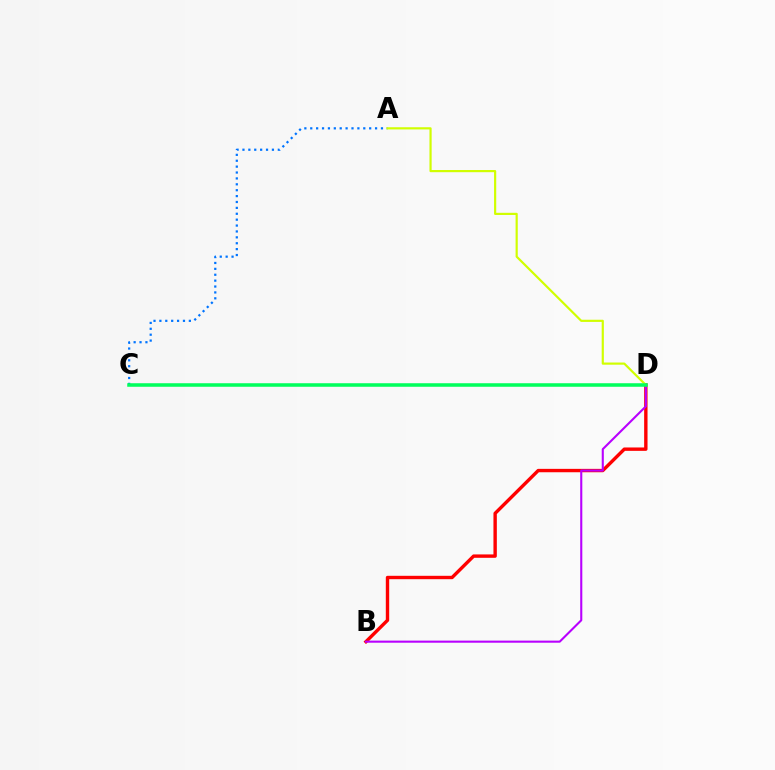{('B', 'D'): [{'color': '#ff0000', 'line_style': 'solid', 'thickness': 2.44}, {'color': '#b900ff', 'line_style': 'solid', 'thickness': 1.51}], ('A', 'C'): [{'color': '#0074ff', 'line_style': 'dotted', 'thickness': 1.6}], ('A', 'D'): [{'color': '#d1ff00', 'line_style': 'solid', 'thickness': 1.57}], ('C', 'D'): [{'color': '#00ff5c', 'line_style': 'solid', 'thickness': 2.54}]}